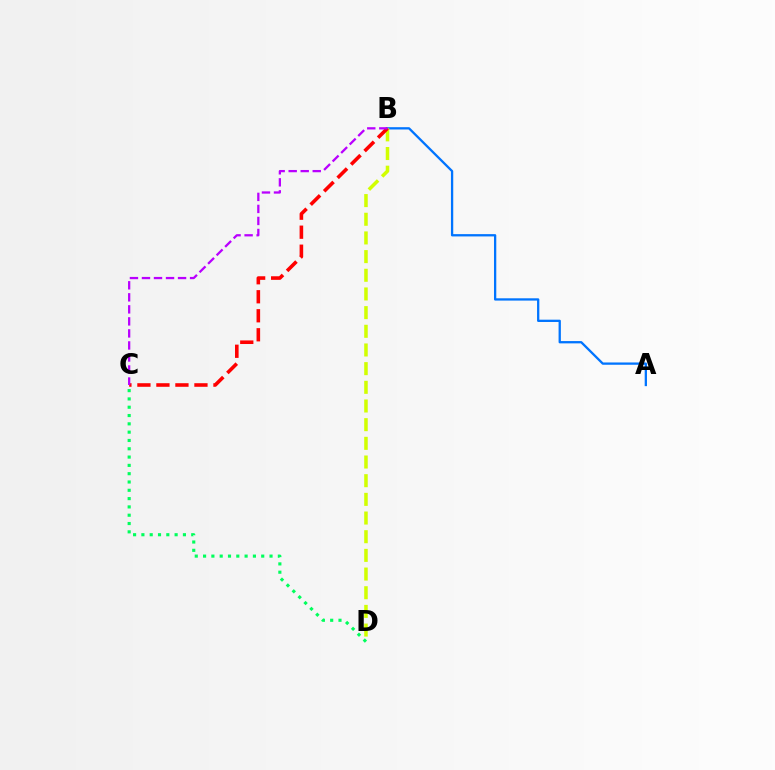{('C', 'D'): [{'color': '#00ff5c', 'line_style': 'dotted', 'thickness': 2.26}], ('A', 'B'): [{'color': '#0074ff', 'line_style': 'solid', 'thickness': 1.65}], ('B', 'D'): [{'color': '#d1ff00', 'line_style': 'dashed', 'thickness': 2.54}], ('B', 'C'): [{'color': '#ff0000', 'line_style': 'dashed', 'thickness': 2.58}, {'color': '#b900ff', 'line_style': 'dashed', 'thickness': 1.63}]}